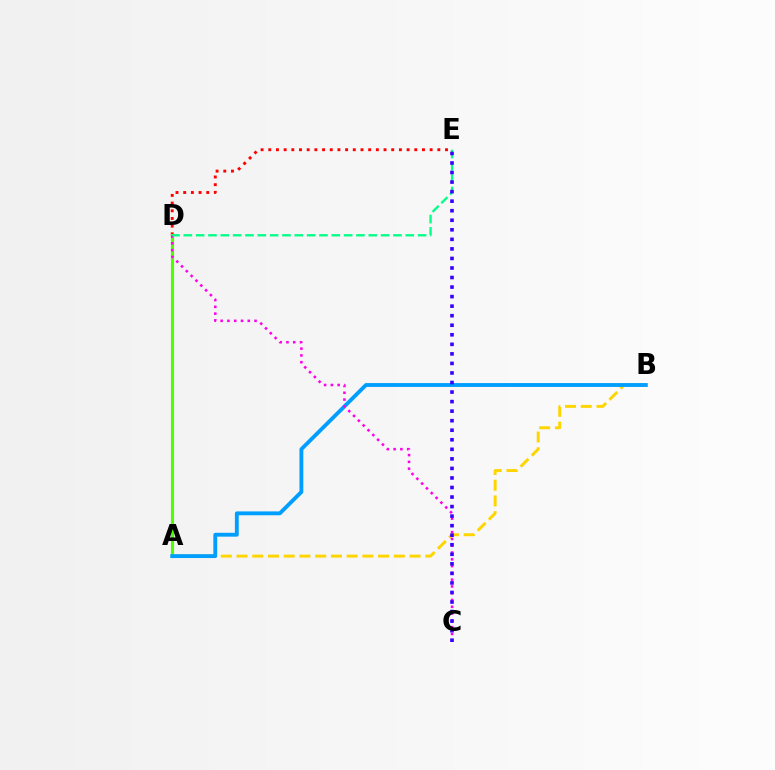{('D', 'E'): [{'color': '#ff0000', 'line_style': 'dotted', 'thickness': 2.09}, {'color': '#00ff86', 'line_style': 'dashed', 'thickness': 1.68}], ('A', 'D'): [{'color': '#4fff00', 'line_style': 'solid', 'thickness': 2.25}], ('A', 'B'): [{'color': '#ffd500', 'line_style': 'dashed', 'thickness': 2.14}, {'color': '#009eff', 'line_style': 'solid', 'thickness': 2.78}], ('C', 'D'): [{'color': '#ff00ed', 'line_style': 'dotted', 'thickness': 1.84}], ('C', 'E'): [{'color': '#3700ff', 'line_style': 'dotted', 'thickness': 2.59}]}